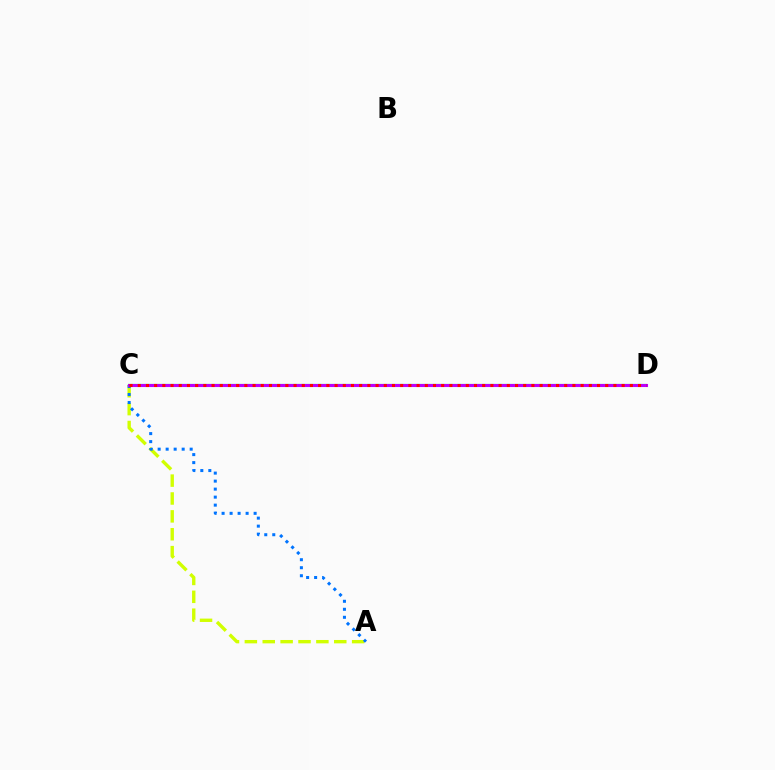{('A', 'C'): [{'color': '#d1ff00', 'line_style': 'dashed', 'thickness': 2.43}, {'color': '#0074ff', 'line_style': 'dotted', 'thickness': 2.18}], ('C', 'D'): [{'color': '#00ff5c', 'line_style': 'solid', 'thickness': 1.57}, {'color': '#b900ff', 'line_style': 'solid', 'thickness': 2.22}, {'color': '#ff0000', 'line_style': 'dotted', 'thickness': 2.23}]}